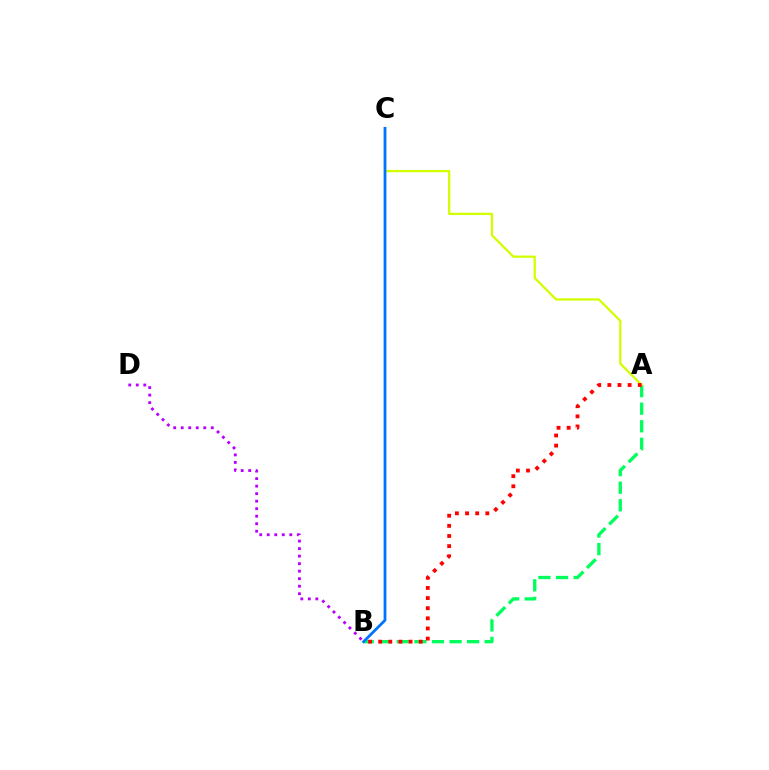{('A', 'B'): [{'color': '#00ff5c', 'line_style': 'dashed', 'thickness': 2.39}, {'color': '#ff0000', 'line_style': 'dotted', 'thickness': 2.75}], ('B', 'D'): [{'color': '#b900ff', 'line_style': 'dotted', 'thickness': 2.04}], ('A', 'C'): [{'color': '#d1ff00', 'line_style': 'solid', 'thickness': 1.65}], ('B', 'C'): [{'color': '#0074ff', 'line_style': 'solid', 'thickness': 2.0}]}